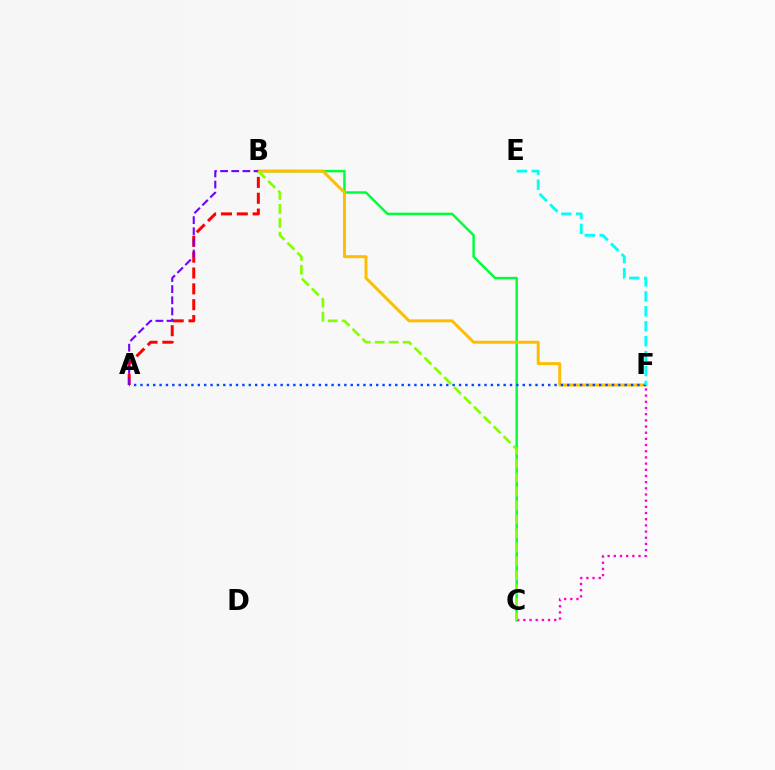{('B', 'C'): [{'color': '#00ff39', 'line_style': 'solid', 'thickness': 1.77}, {'color': '#84ff00', 'line_style': 'dashed', 'thickness': 1.9}], ('B', 'F'): [{'color': '#ffbd00', 'line_style': 'solid', 'thickness': 2.13}], ('A', 'F'): [{'color': '#004bff', 'line_style': 'dotted', 'thickness': 1.73}], ('A', 'B'): [{'color': '#ff0000', 'line_style': 'dashed', 'thickness': 2.15}, {'color': '#7200ff', 'line_style': 'dashed', 'thickness': 1.51}], ('E', 'F'): [{'color': '#00fff6', 'line_style': 'dashed', 'thickness': 2.03}], ('C', 'F'): [{'color': '#ff00cf', 'line_style': 'dotted', 'thickness': 1.68}]}